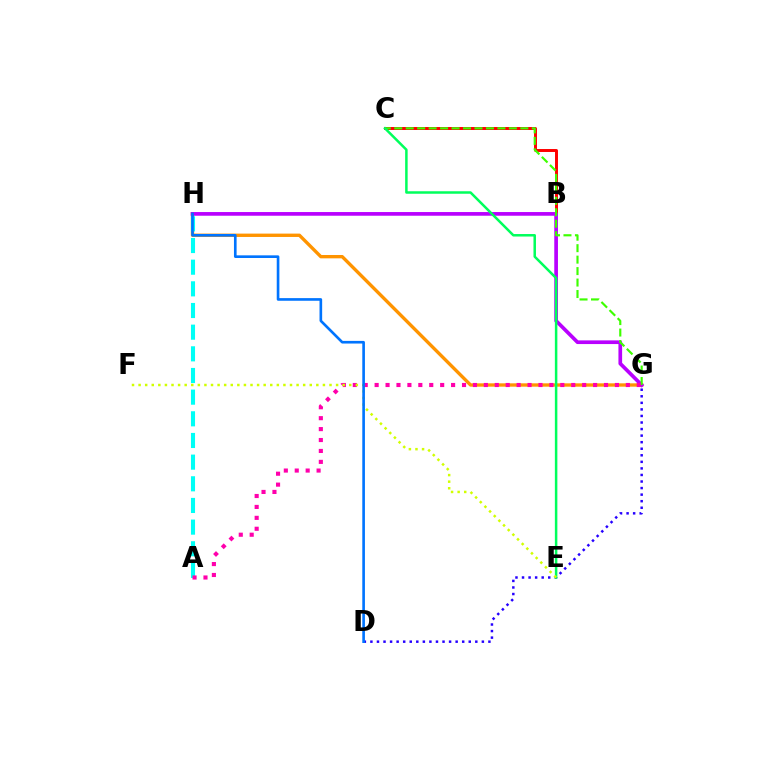{('B', 'C'): [{'color': '#ff0000', 'line_style': 'solid', 'thickness': 2.12}], ('G', 'H'): [{'color': '#ff9400', 'line_style': 'solid', 'thickness': 2.41}, {'color': '#b900ff', 'line_style': 'solid', 'thickness': 2.65}], ('C', 'G'): [{'color': '#3dff00', 'line_style': 'dashed', 'thickness': 1.56}], ('D', 'G'): [{'color': '#2500ff', 'line_style': 'dotted', 'thickness': 1.78}], ('A', 'H'): [{'color': '#00fff6', 'line_style': 'dashed', 'thickness': 2.94}], ('C', 'E'): [{'color': '#00ff5c', 'line_style': 'solid', 'thickness': 1.8}], ('A', 'G'): [{'color': '#ff00ac', 'line_style': 'dotted', 'thickness': 2.97}], ('E', 'F'): [{'color': '#d1ff00', 'line_style': 'dotted', 'thickness': 1.79}], ('D', 'H'): [{'color': '#0074ff', 'line_style': 'solid', 'thickness': 1.9}]}